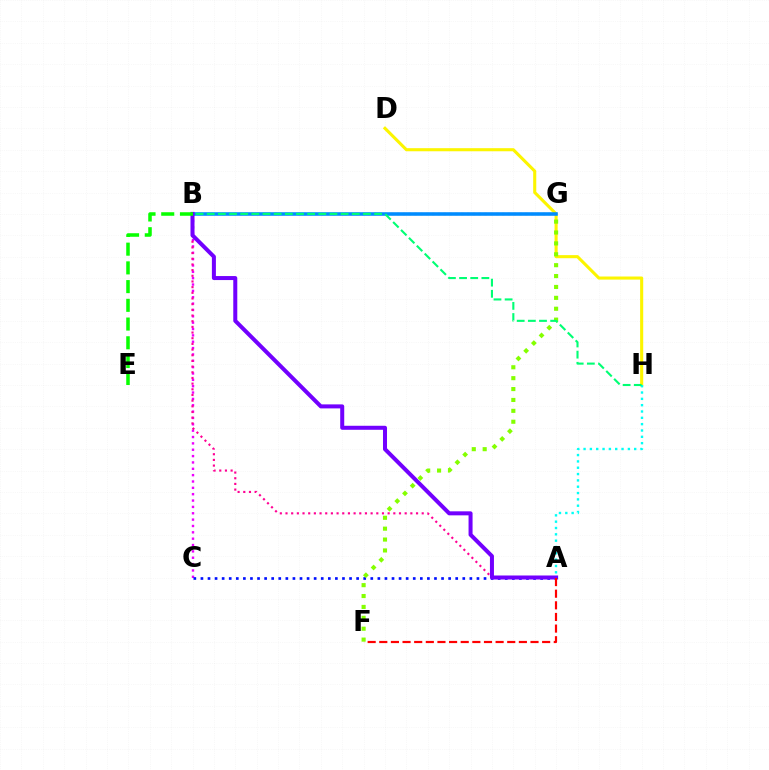{('D', 'H'): [{'color': '#fcf500', 'line_style': 'solid', 'thickness': 2.22}], ('B', 'C'): [{'color': '#ee00ff', 'line_style': 'dotted', 'thickness': 1.73}], ('A', 'H'): [{'color': '#00fff6', 'line_style': 'dotted', 'thickness': 1.72}], ('B', 'G'): [{'color': '#ff7c00', 'line_style': 'dotted', 'thickness': 1.58}, {'color': '#008cff', 'line_style': 'solid', 'thickness': 2.57}], ('A', 'C'): [{'color': '#0010ff', 'line_style': 'dotted', 'thickness': 1.92}], ('A', 'B'): [{'color': '#ff0094', 'line_style': 'dotted', 'thickness': 1.54}, {'color': '#7200ff', 'line_style': 'solid', 'thickness': 2.89}], ('A', 'F'): [{'color': '#ff0000', 'line_style': 'dashed', 'thickness': 1.58}], ('F', 'G'): [{'color': '#84ff00', 'line_style': 'dotted', 'thickness': 2.96}], ('B', 'E'): [{'color': '#08ff00', 'line_style': 'dashed', 'thickness': 2.54}], ('B', 'H'): [{'color': '#00ff74', 'line_style': 'dashed', 'thickness': 1.52}]}